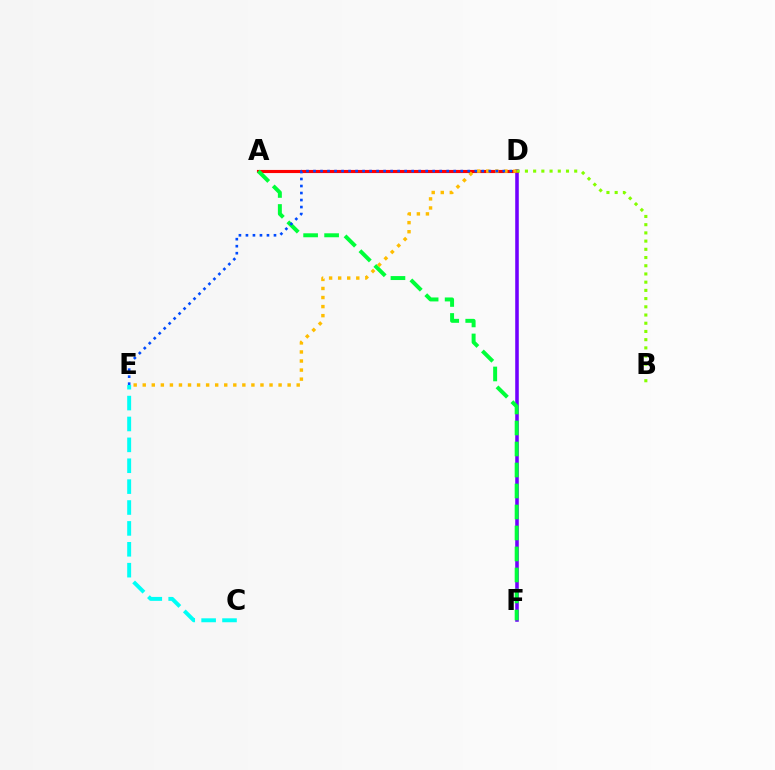{('C', 'E'): [{'color': '#00fff6', 'line_style': 'dashed', 'thickness': 2.84}], ('D', 'F'): [{'color': '#7200ff', 'line_style': 'solid', 'thickness': 2.57}], ('A', 'D'): [{'color': '#ff00cf', 'line_style': 'dotted', 'thickness': 2.15}, {'color': '#ff0000', 'line_style': 'solid', 'thickness': 2.24}], ('A', 'F'): [{'color': '#00ff39', 'line_style': 'dashed', 'thickness': 2.85}], ('D', 'E'): [{'color': '#ffbd00', 'line_style': 'dotted', 'thickness': 2.46}, {'color': '#004bff', 'line_style': 'dotted', 'thickness': 1.9}], ('B', 'D'): [{'color': '#84ff00', 'line_style': 'dotted', 'thickness': 2.23}]}